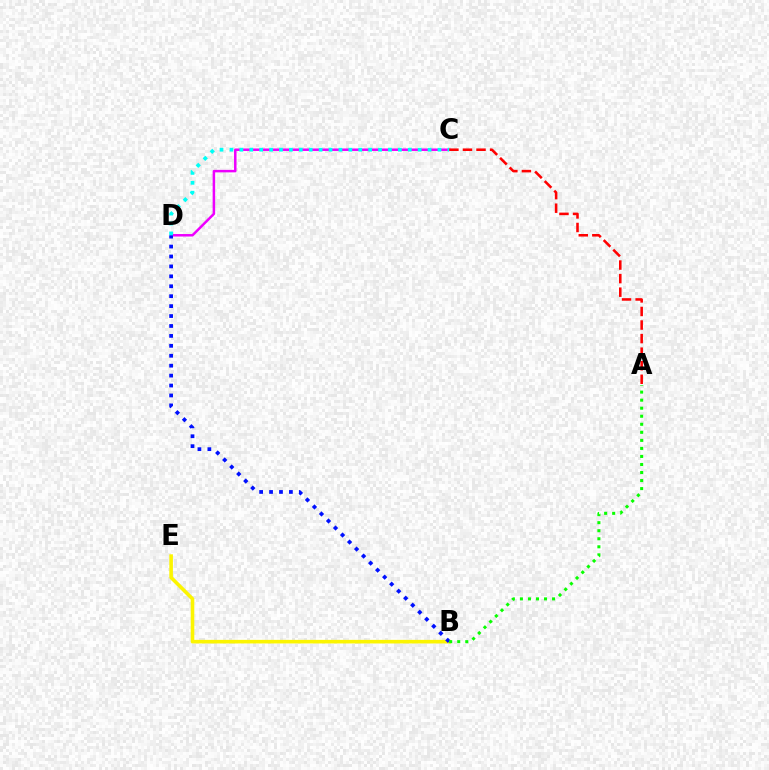{('C', 'D'): [{'color': '#ee00ff', 'line_style': 'solid', 'thickness': 1.8}, {'color': '#00fff6', 'line_style': 'dotted', 'thickness': 2.69}], ('B', 'E'): [{'color': '#fcf500', 'line_style': 'solid', 'thickness': 2.59}], ('B', 'D'): [{'color': '#0010ff', 'line_style': 'dotted', 'thickness': 2.7}], ('A', 'C'): [{'color': '#ff0000', 'line_style': 'dashed', 'thickness': 1.84}], ('A', 'B'): [{'color': '#08ff00', 'line_style': 'dotted', 'thickness': 2.18}]}